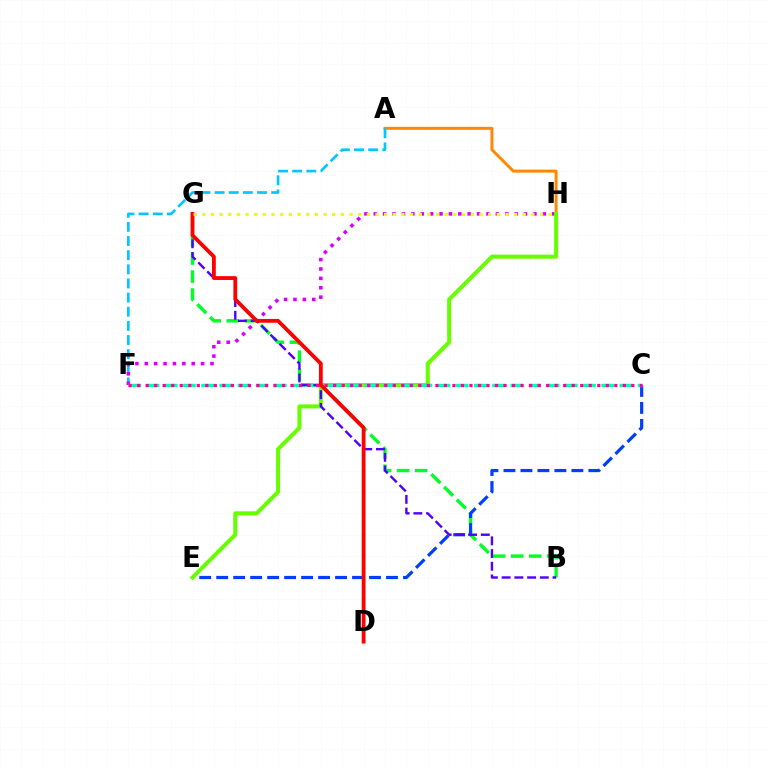{('A', 'H'): [{'color': '#ff8800', 'line_style': 'solid', 'thickness': 2.14}], ('A', 'F'): [{'color': '#00c7ff', 'line_style': 'dashed', 'thickness': 1.92}], ('F', 'H'): [{'color': '#d600ff', 'line_style': 'dotted', 'thickness': 2.55}], ('B', 'G'): [{'color': '#00ff27', 'line_style': 'dashed', 'thickness': 2.45}, {'color': '#4f00ff', 'line_style': 'dashed', 'thickness': 1.73}], ('C', 'E'): [{'color': '#003fff', 'line_style': 'dashed', 'thickness': 2.31}], ('E', 'H'): [{'color': '#66ff00', 'line_style': 'solid', 'thickness': 2.9}], ('C', 'F'): [{'color': '#00ffaf', 'line_style': 'dashed', 'thickness': 2.47}, {'color': '#ff00a0', 'line_style': 'dotted', 'thickness': 2.32}], ('D', 'G'): [{'color': '#ff0000', 'line_style': 'solid', 'thickness': 2.74}], ('G', 'H'): [{'color': '#eeff00', 'line_style': 'dotted', 'thickness': 2.35}]}